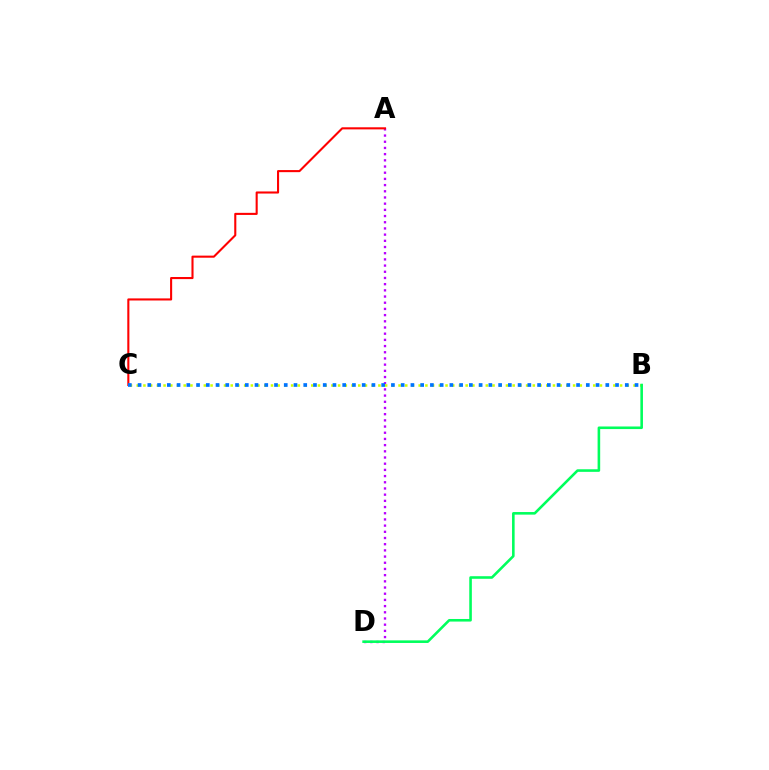{('A', 'D'): [{'color': '#b900ff', 'line_style': 'dotted', 'thickness': 1.68}], ('A', 'C'): [{'color': '#ff0000', 'line_style': 'solid', 'thickness': 1.51}], ('B', 'C'): [{'color': '#d1ff00', 'line_style': 'dotted', 'thickness': 1.82}, {'color': '#0074ff', 'line_style': 'dotted', 'thickness': 2.65}], ('B', 'D'): [{'color': '#00ff5c', 'line_style': 'solid', 'thickness': 1.86}]}